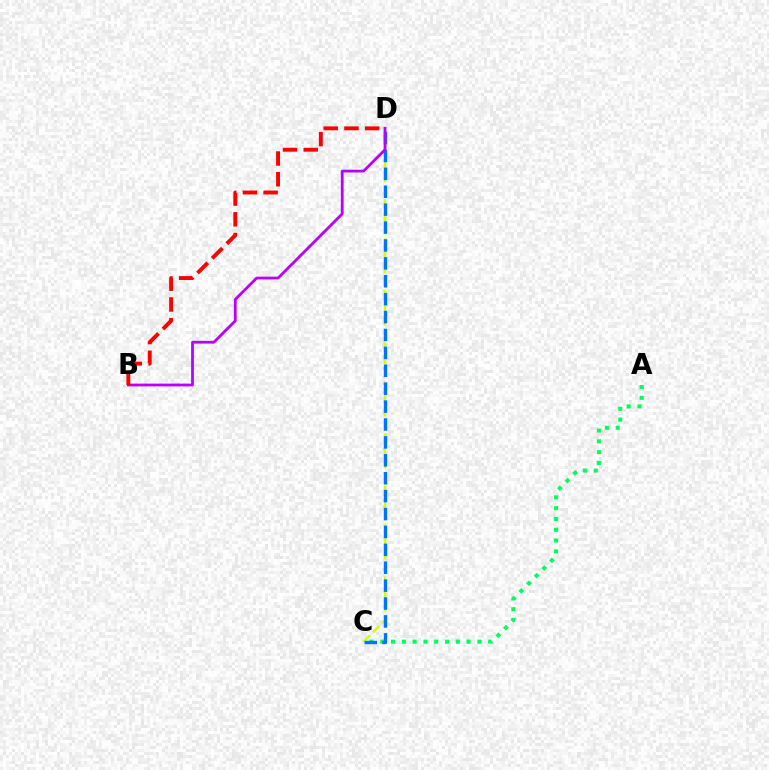{('A', 'C'): [{'color': '#00ff5c', 'line_style': 'dotted', 'thickness': 2.93}], ('C', 'D'): [{'color': '#d1ff00', 'line_style': 'dashed', 'thickness': 1.77}, {'color': '#0074ff', 'line_style': 'dashed', 'thickness': 2.43}], ('B', 'D'): [{'color': '#b900ff', 'line_style': 'solid', 'thickness': 2.0}, {'color': '#ff0000', 'line_style': 'dashed', 'thickness': 2.81}]}